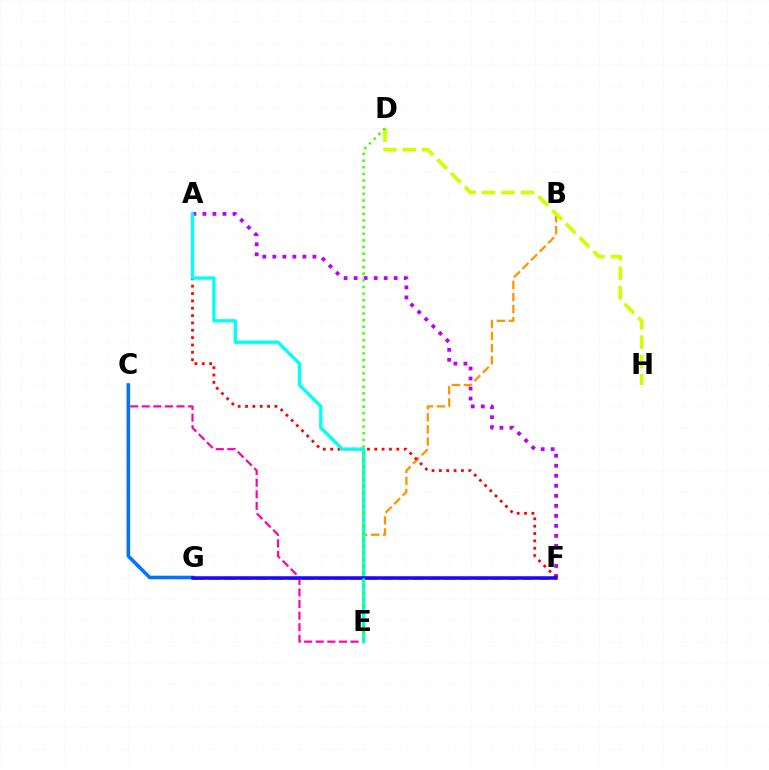{('C', 'E'): [{'color': '#ff00ac', 'line_style': 'dashed', 'thickness': 1.57}], ('A', 'F'): [{'color': '#b900ff', 'line_style': 'dotted', 'thickness': 2.72}, {'color': '#ff0000', 'line_style': 'dotted', 'thickness': 2.0}], ('B', 'E'): [{'color': '#ff9400', 'line_style': 'dashed', 'thickness': 1.64}], ('C', 'G'): [{'color': '#0074ff', 'line_style': 'solid', 'thickness': 2.58}], ('A', 'E'): [{'color': '#00fff6', 'line_style': 'solid', 'thickness': 2.4}], ('F', 'G'): [{'color': '#00ff5c', 'line_style': 'dashed', 'thickness': 2.13}, {'color': '#2500ff', 'line_style': 'solid', 'thickness': 2.53}], ('D', 'H'): [{'color': '#d1ff00', 'line_style': 'dashed', 'thickness': 2.64}], ('D', 'E'): [{'color': '#3dff00', 'line_style': 'dotted', 'thickness': 1.81}]}